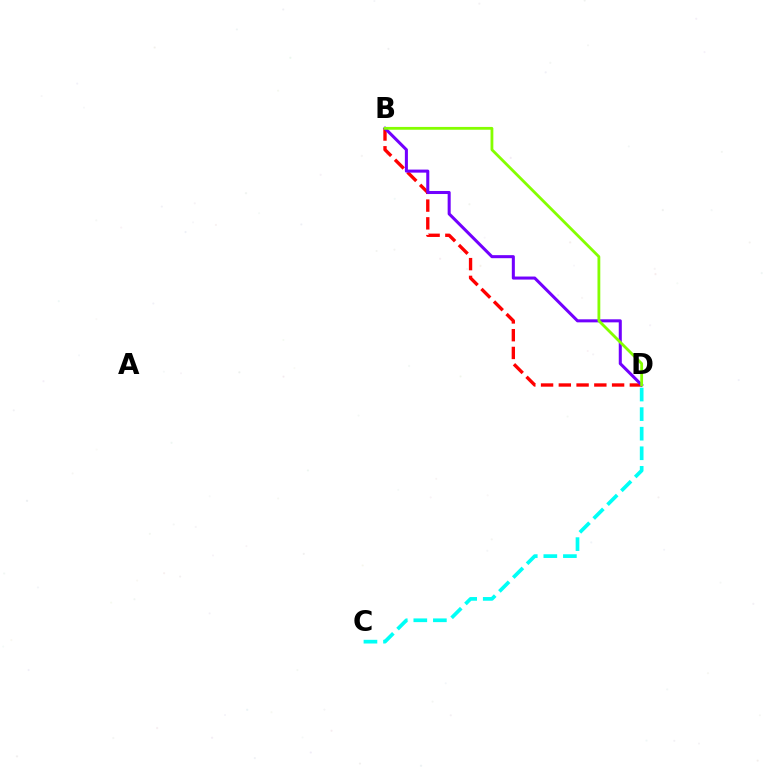{('B', 'D'): [{'color': '#ff0000', 'line_style': 'dashed', 'thickness': 2.41}, {'color': '#7200ff', 'line_style': 'solid', 'thickness': 2.19}, {'color': '#84ff00', 'line_style': 'solid', 'thickness': 2.02}], ('C', 'D'): [{'color': '#00fff6', 'line_style': 'dashed', 'thickness': 2.66}]}